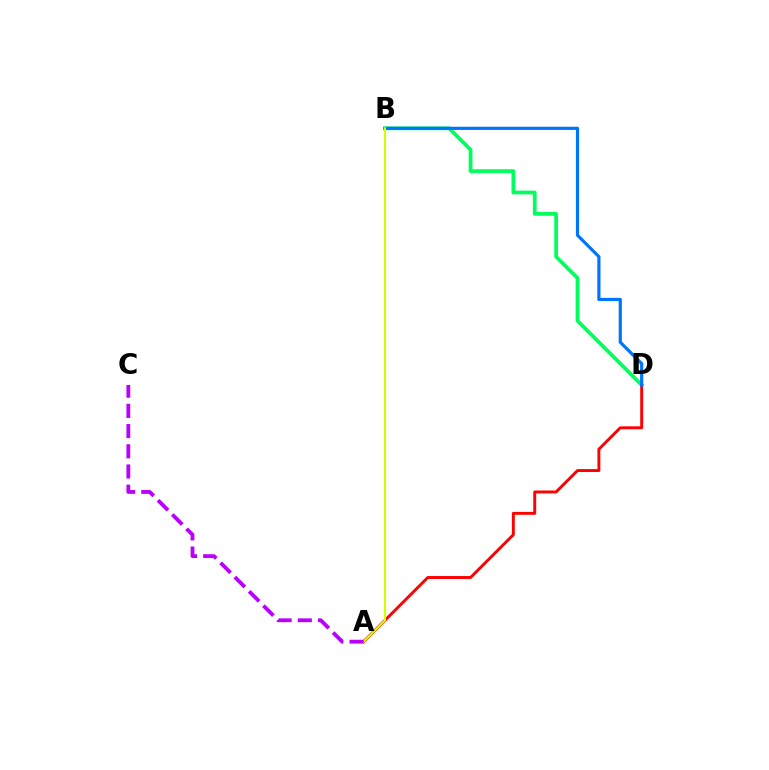{('B', 'D'): [{'color': '#00ff5c', 'line_style': 'solid', 'thickness': 2.69}, {'color': '#0074ff', 'line_style': 'solid', 'thickness': 2.29}], ('A', 'D'): [{'color': '#ff0000', 'line_style': 'solid', 'thickness': 2.1}], ('A', 'B'): [{'color': '#d1ff00', 'line_style': 'solid', 'thickness': 1.51}], ('A', 'C'): [{'color': '#b900ff', 'line_style': 'dashed', 'thickness': 2.74}]}